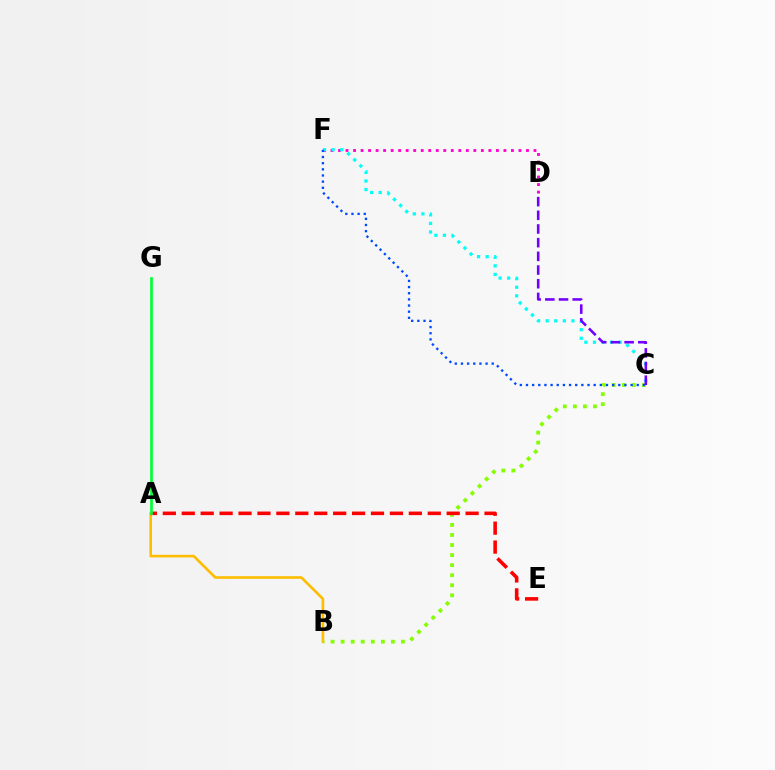{('D', 'F'): [{'color': '#ff00cf', 'line_style': 'dotted', 'thickness': 2.04}], ('C', 'F'): [{'color': '#00fff6', 'line_style': 'dotted', 'thickness': 2.33}, {'color': '#004bff', 'line_style': 'dotted', 'thickness': 1.67}], ('A', 'B'): [{'color': '#ffbd00', 'line_style': 'solid', 'thickness': 1.89}], ('B', 'C'): [{'color': '#84ff00', 'line_style': 'dotted', 'thickness': 2.73}], ('A', 'E'): [{'color': '#ff0000', 'line_style': 'dashed', 'thickness': 2.57}], ('A', 'G'): [{'color': '#00ff39', 'line_style': 'solid', 'thickness': 1.94}], ('C', 'D'): [{'color': '#7200ff', 'line_style': 'dashed', 'thickness': 1.86}]}